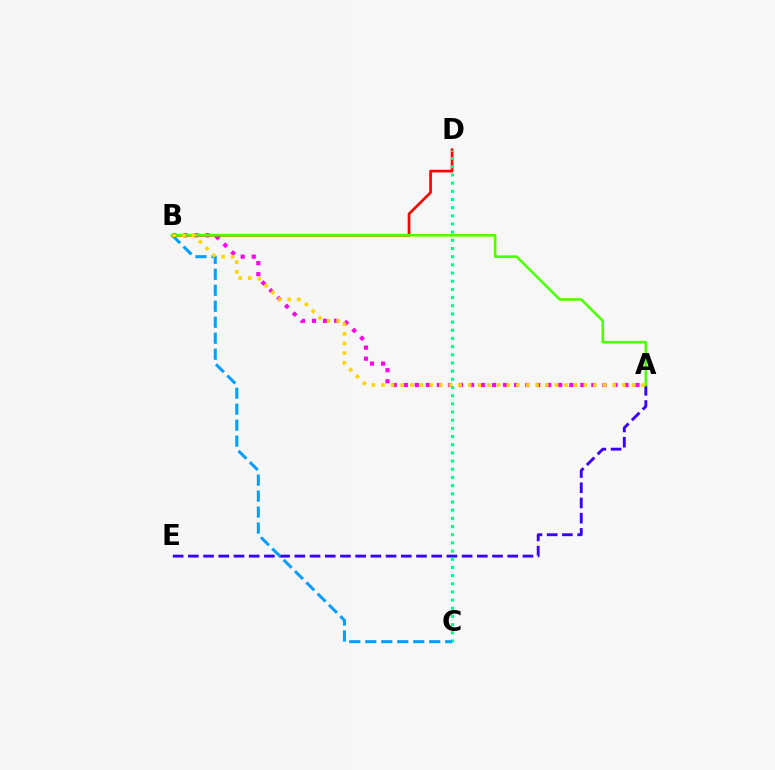{('B', 'D'): [{'color': '#ff0000', 'line_style': 'solid', 'thickness': 1.93}], ('A', 'B'): [{'color': '#ff00ed', 'line_style': 'dotted', 'thickness': 3.0}, {'color': '#4fff00', 'line_style': 'solid', 'thickness': 1.89}, {'color': '#ffd500', 'line_style': 'dotted', 'thickness': 2.62}], ('A', 'E'): [{'color': '#3700ff', 'line_style': 'dashed', 'thickness': 2.07}], ('C', 'D'): [{'color': '#00ff86', 'line_style': 'dotted', 'thickness': 2.22}], ('B', 'C'): [{'color': '#009eff', 'line_style': 'dashed', 'thickness': 2.17}]}